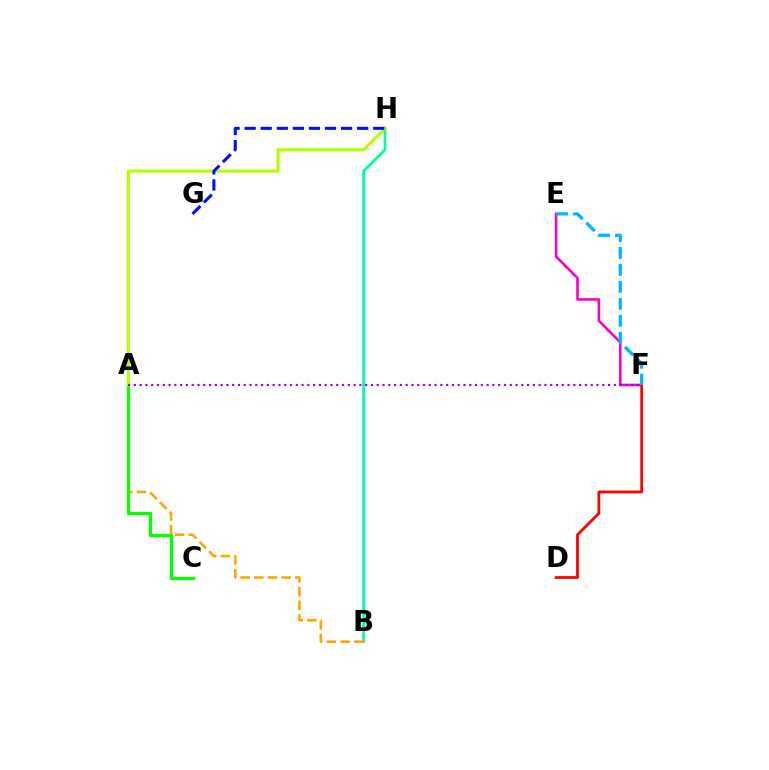{('B', 'H'): [{'color': '#00ff9d', 'line_style': 'solid', 'thickness': 1.95}], ('A', 'B'): [{'color': '#ffa500', 'line_style': 'dashed', 'thickness': 1.86}], ('E', 'F'): [{'color': '#ff00bd', 'line_style': 'solid', 'thickness': 1.87}, {'color': '#00b5ff', 'line_style': 'dashed', 'thickness': 2.3}], ('A', 'C'): [{'color': '#08ff00', 'line_style': 'solid', 'thickness': 2.36}], ('A', 'H'): [{'color': '#b3ff00', 'line_style': 'solid', 'thickness': 2.24}], ('D', 'F'): [{'color': '#ff0000', 'line_style': 'solid', 'thickness': 2.0}], ('G', 'H'): [{'color': '#0010ff', 'line_style': 'dashed', 'thickness': 2.18}], ('A', 'F'): [{'color': '#9b00ff', 'line_style': 'dotted', 'thickness': 1.57}]}